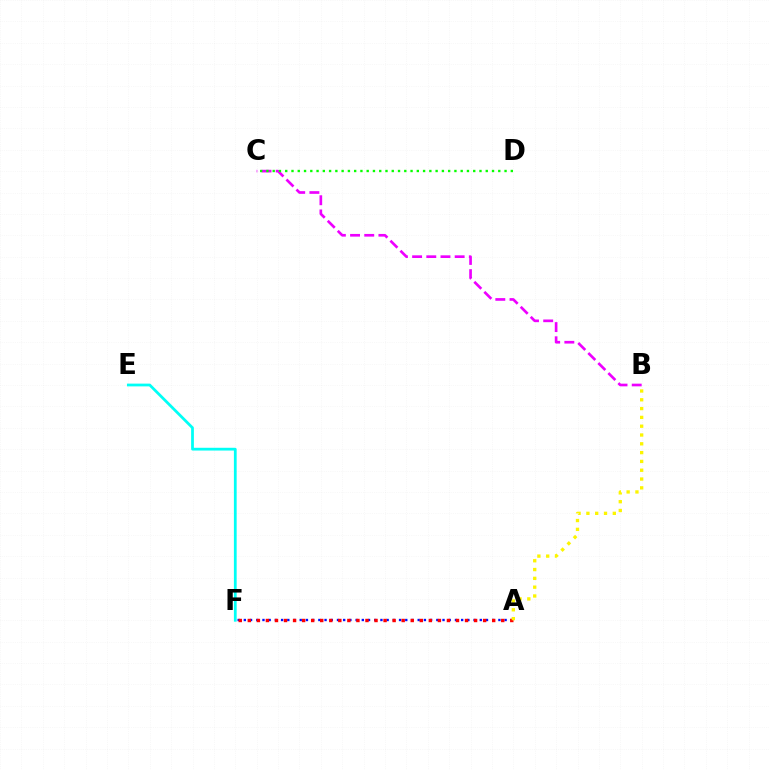{('E', 'F'): [{'color': '#00fff6', 'line_style': 'solid', 'thickness': 1.99}], ('A', 'F'): [{'color': '#0010ff', 'line_style': 'dotted', 'thickness': 1.69}, {'color': '#ff0000', 'line_style': 'dotted', 'thickness': 2.46}], ('B', 'C'): [{'color': '#ee00ff', 'line_style': 'dashed', 'thickness': 1.93}], ('C', 'D'): [{'color': '#08ff00', 'line_style': 'dotted', 'thickness': 1.7}], ('A', 'B'): [{'color': '#fcf500', 'line_style': 'dotted', 'thickness': 2.39}]}